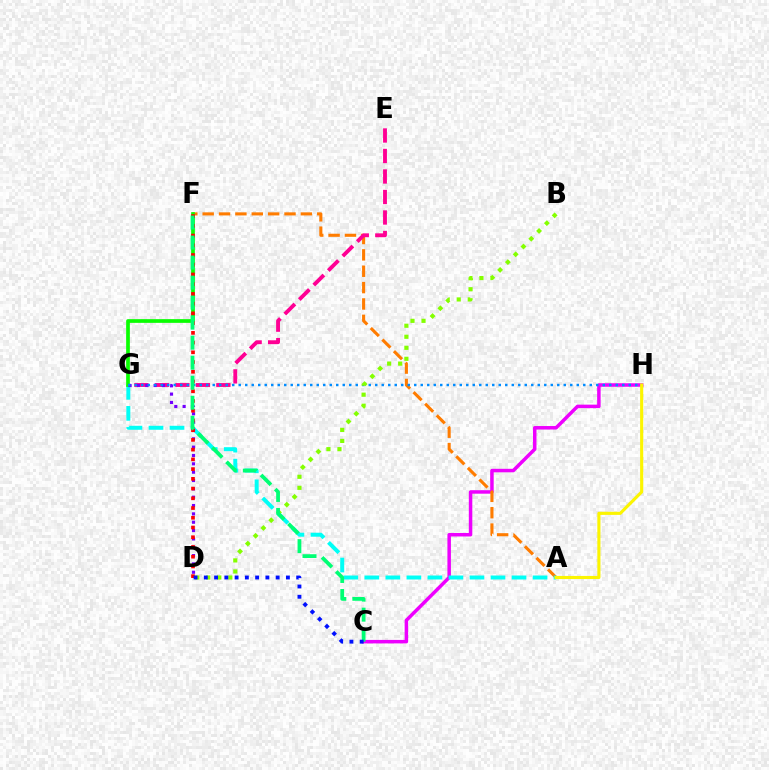{('C', 'H'): [{'color': '#ee00ff', 'line_style': 'solid', 'thickness': 2.52}], ('A', 'F'): [{'color': '#ff7c00', 'line_style': 'dashed', 'thickness': 2.22}], ('A', 'G'): [{'color': '#00fff6', 'line_style': 'dashed', 'thickness': 2.86}], ('F', 'G'): [{'color': '#08ff00', 'line_style': 'solid', 'thickness': 2.67}], ('E', 'G'): [{'color': '#ff0094', 'line_style': 'dashed', 'thickness': 2.78}], ('D', 'G'): [{'color': '#7200ff', 'line_style': 'dotted', 'thickness': 2.27}], ('G', 'H'): [{'color': '#008cff', 'line_style': 'dotted', 'thickness': 1.77}], ('B', 'D'): [{'color': '#84ff00', 'line_style': 'dotted', 'thickness': 2.99}], ('D', 'F'): [{'color': '#ff0000', 'line_style': 'dotted', 'thickness': 2.64}], ('C', 'F'): [{'color': '#00ff74', 'line_style': 'dashed', 'thickness': 2.72}], ('A', 'H'): [{'color': '#fcf500', 'line_style': 'solid', 'thickness': 2.24}], ('C', 'D'): [{'color': '#0010ff', 'line_style': 'dotted', 'thickness': 2.79}]}